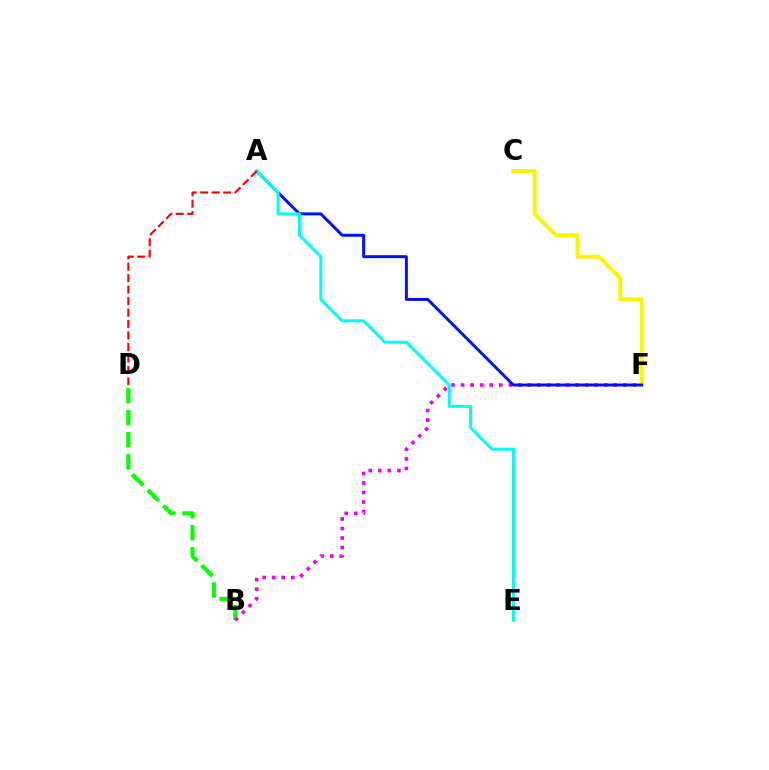{('B', 'D'): [{'color': '#08ff00', 'line_style': 'dashed', 'thickness': 2.99}], ('B', 'F'): [{'color': '#ee00ff', 'line_style': 'dotted', 'thickness': 2.59}], ('C', 'F'): [{'color': '#fcf500', 'line_style': 'solid', 'thickness': 2.85}], ('A', 'F'): [{'color': '#0010ff', 'line_style': 'solid', 'thickness': 2.14}], ('A', 'E'): [{'color': '#00fff6', 'line_style': 'solid', 'thickness': 2.15}], ('A', 'D'): [{'color': '#ff0000', 'line_style': 'dashed', 'thickness': 1.56}]}